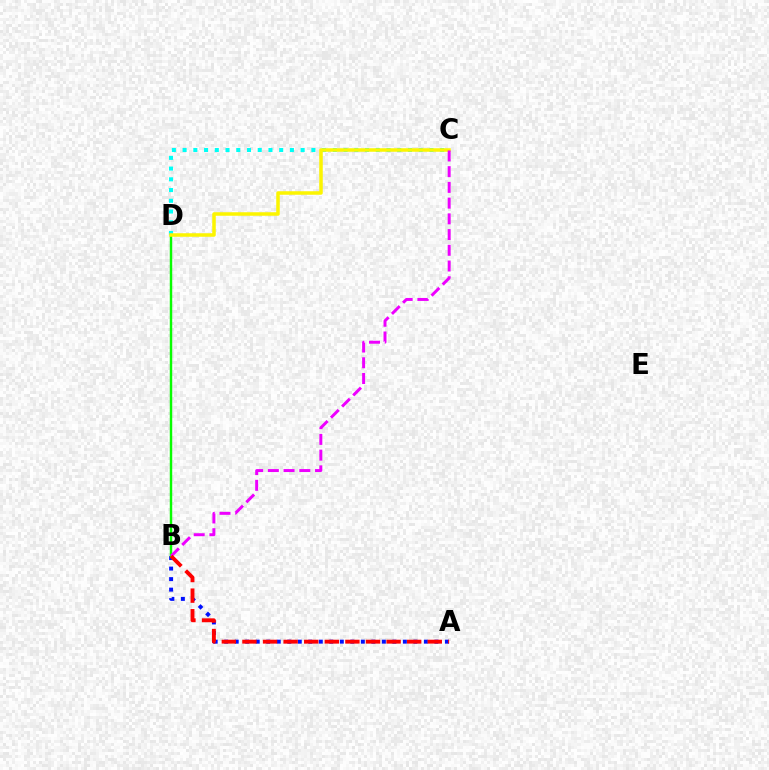{('A', 'B'): [{'color': '#0010ff', 'line_style': 'dotted', 'thickness': 2.86}, {'color': '#ff0000', 'line_style': 'dashed', 'thickness': 2.8}], ('B', 'D'): [{'color': '#08ff00', 'line_style': 'solid', 'thickness': 1.76}], ('C', 'D'): [{'color': '#00fff6', 'line_style': 'dotted', 'thickness': 2.92}, {'color': '#fcf500', 'line_style': 'solid', 'thickness': 2.53}], ('B', 'C'): [{'color': '#ee00ff', 'line_style': 'dashed', 'thickness': 2.14}]}